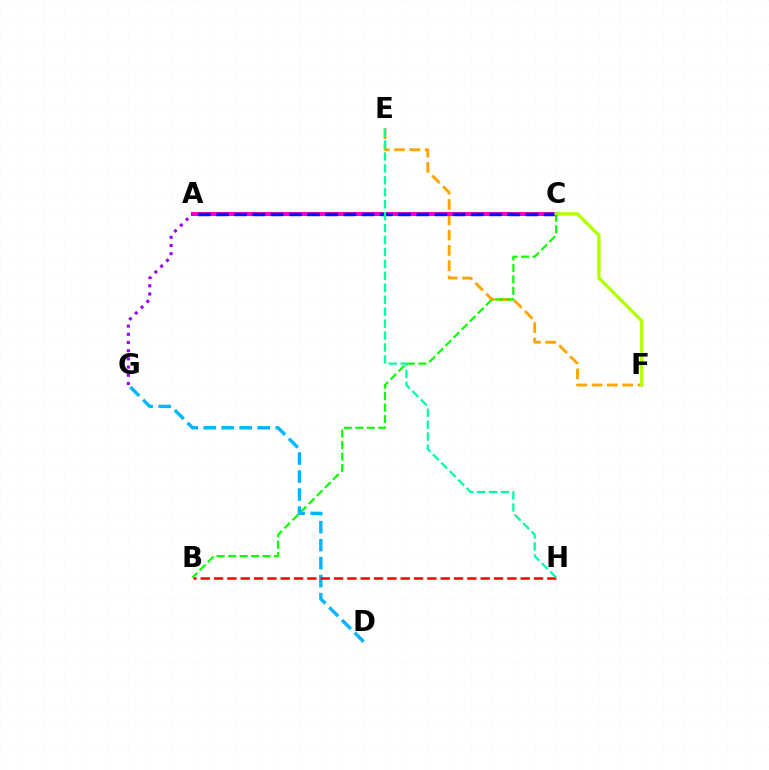{('E', 'F'): [{'color': '#ffa500', 'line_style': 'dashed', 'thickness': 2.08}], ('B', 'C'): [{'color': '#08ff00', 'line_style': 'dashed', 'thickness': 1.56}], ('D', 'G'): [{'color': '#00b5ff', 'line_style': 'dashed', 'thickness': 2.44}], ('B', 'H'): [{'color': '#ff0000', 'line_style': 'dashed', 'thickness': 1.81}], ('A', 'C'): [{'color': '#ff00bd', 'line_style': 'solid', 'thickness': 2.88}, {'color': '#0010ff', 'line_style': 'dashed', 'thickness': 2.47}], ('E', 'H'): [{'color': '#00ff9d', 'line_style': 'dashed', 'thickness': 1.62}], ('C', 'F'): [{'color': '#b3ff00', 'line_style': 'solid', 'thickness': 2.42}], ('A', 'G'): [{'color': '#9b00ff', 'line_style': 'dotted', 'thickness': 2.23}]}